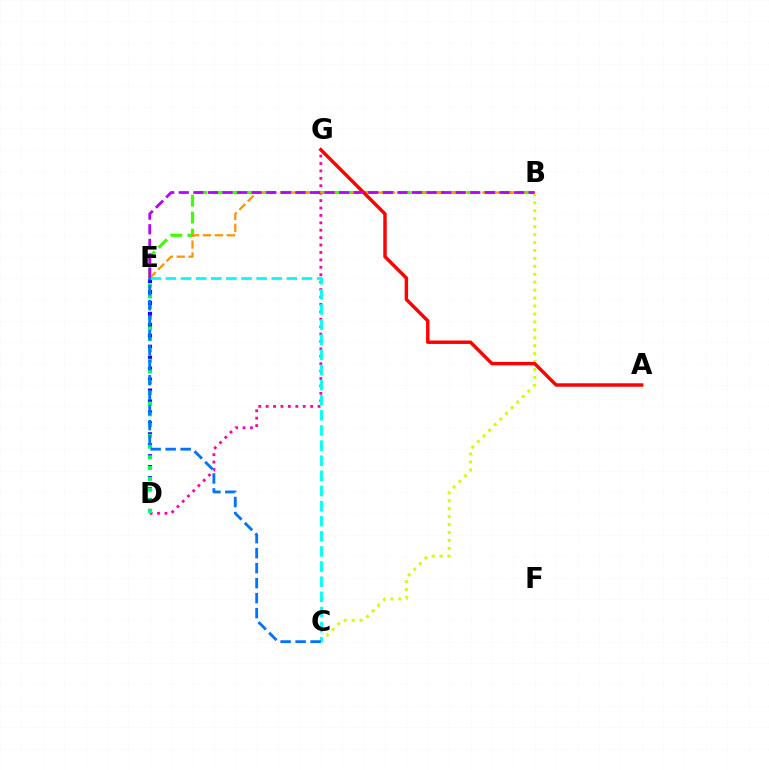{('B', 'C'): [{'color': '#d1ff00', 'line_style': 'dotted', 'thickness': 2.16}], ('B', 'E'): [{'color': '#3dff00', 'line_style': 'dashed', 'thickness': 2.3}, {'color': '#ff9400', 'line_style': 'dashed', 'thickness': 1.62}, {'color': '#b900ff', 'line_style': 'dashed', 'thickness': 1.98}], ('D', 'G'): [{'color': '#ff00ac', 'line_style': 'dotted', 'thickness': 2.01}], ('D', 'E'): [{'color': '#2500ff', 'line_style': 'dotted', 'thickness': 2.97}, {'color': '#00ff5c', 'line_style': 'dotted', 'thickness': 2.92}], ('A', 'G'): [{'color': '#ff0000', 'line_style': 'solid', 'thickness': 2.47}], ('C', 'E'): [{'color': '#00fff6', 'line_style': 'dashed', 'thickness': 2.06}, {'color': '#0074ff', 'line_style': 'dashed', 'thickness': 2.04}]}